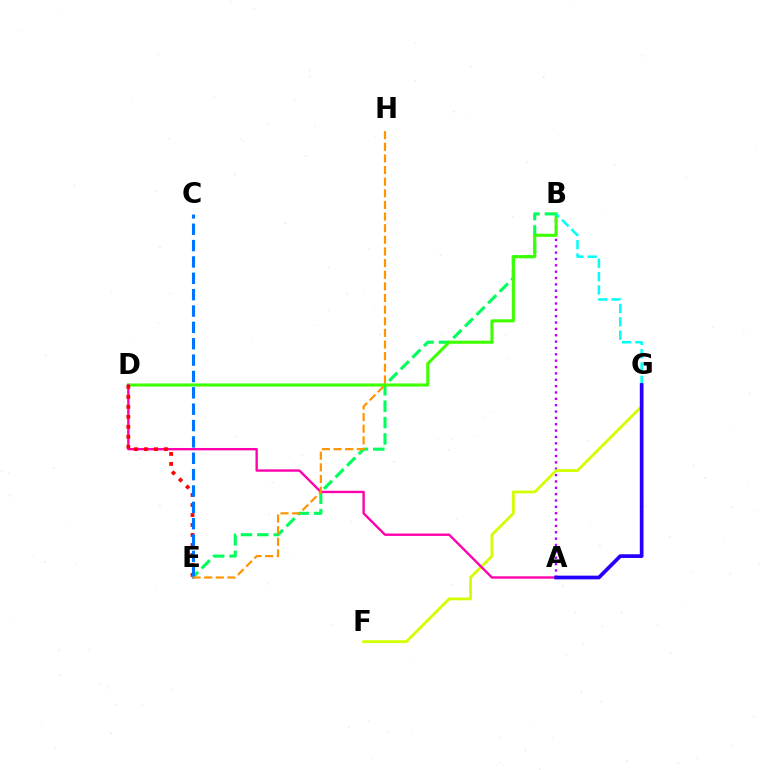{('A', 'B'): [{'color': '#b900ff', 'line_style': 'dotted', 'thickness': 1.73}], ('F', 'G'): [{'color': '#d1ff00', 'line_style': 'solid', 'thickness': 2.02}], ('B', 'E'): [{'color': '#00ff5c', 'line_style': 'dashed', 'thickness': 2.23}], ('B', 'D'): [{'color': '#3dff00', 'line_style': 'solid', 'thickness': 2.21}], ('A', 'D'): [{'color': '#ff00ac', 'line_style': 'solid', 'thickness': 1.7}], ('B', 'G'): [{'color': '#00fff6', 'line_style': 'dashed', 'thickness': 1.81}], ('D', 'E'): [{'color': '#ff0000', 'line_style': 'dotted', 'thickness': 2.71}], ('C', 'E'): [{'color': '#0074ff', 'line_style': 'dashed', 'thickness': 2.22}], ('E', 'H'): [{'color': '#ff9400', 'line_style': 'dashed', 'thickness': 1.58}], ('A', 'G'): [{'color': '#2500ff', 'line_style': 'solid', 'thickness': 2.68}]}